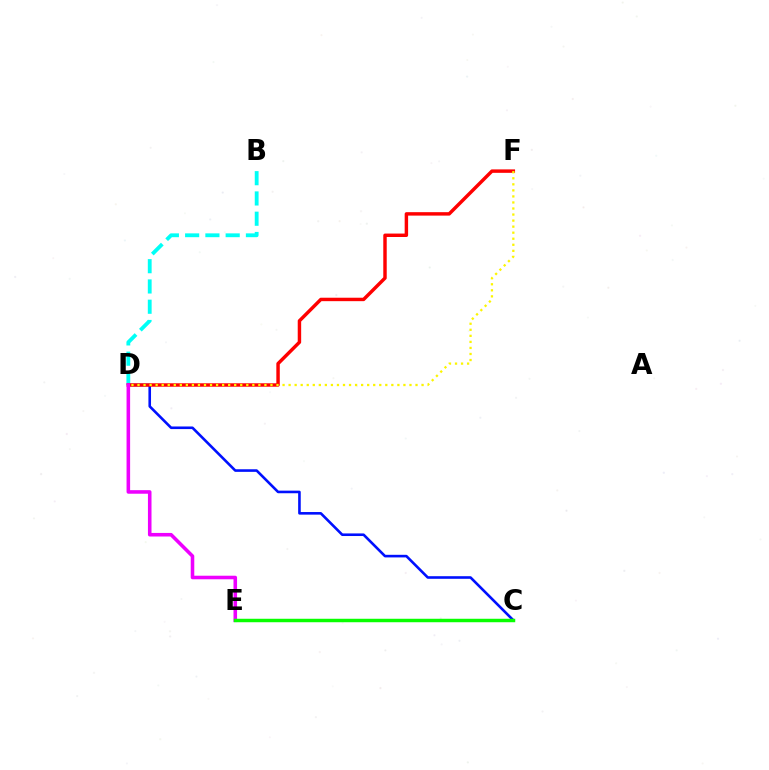{('B', 'D'): [{'color': '#00fff6', 'line_style': 'dashed', 'thickness': 2.75}], ('C', 'D'): [{'color': '#0010ff', 'line_style': 'solid', 'thickness': 1.87}], ('D', 'F'): [{'color': '#ff0000', 'line_style': 'solid', 'thickness': 2.48}, {'color': '#fcf500', 'line_style': 'dotted', 'thickness': 1.64}], ('D', 'E'): [{'color': '#ee00ff', 'line_style': 'solid', 'thickness': 2.57}], ('C', 'E'): [{'color': '#08ff00', 'line_style': 'solid', 'thickness': 2.49}]}